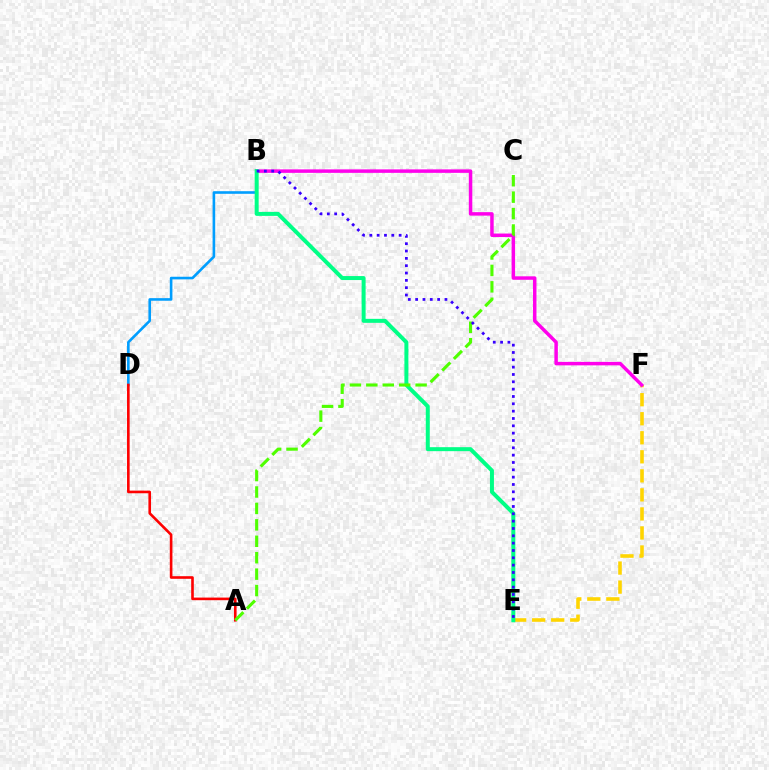{('E', 'F'): [{'color': '#ffd500', 'line_style': 'dashed', 'thickness': 2.59}], ('B', 'F'): [{'color': '#ff00ed', 'line_style': 'solid', 'thickness': 2.5}], ('B', 'D'): [{'color': '#009eff', 'line_style': 'solid', 'thickness': 1.88}], ('A', 'D'): [{'color': '#ff0000', 'line_style': 'solid', 'thickness': 1.89}], ('B', 'E'): [{'color': '#00ff86', 'line_style': 'solid', 'thickness': 2.87}, {'color': '#3700ff', 'line_style': 'dotted', 'thickness': 1.99}], ('A', 'C'): [{'color': '#4fff00', 'line_style': 'dashed', 'thickness': 2.23}]}